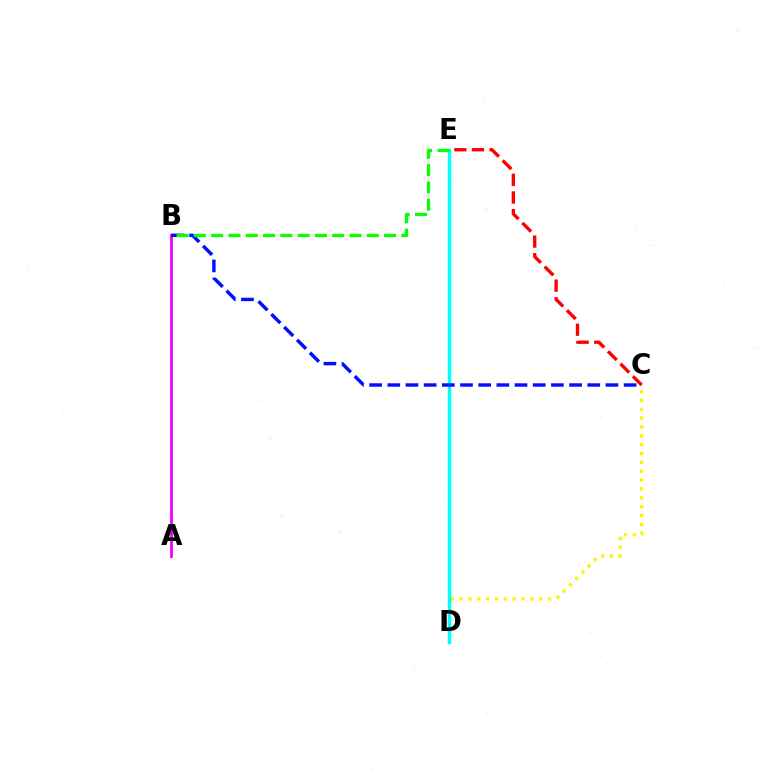{('C', 'D'): [{'color': '#fcf500', 'line_style': 'dotted', 'thickness': 2.4}], ('D', 'E'): [{'color': '#00fff6', 'line_style': 'solid', 'thickness': 2.45}], ('C', 'E'): [{'color': '#ff0000', 'line_style': 'dashed', 'thickness': 2.4}], ('A', 'B'): [{'color': '#ee00ff', 'line_style': 'solid', 'thickness': 1.99}], ('B', 'C'): [{'color': '#0010ff', 'line_style': 'dashed', 'thickness': 2.47}], ('B', 'E'): [{'color': '#08ff00', 'line_style': 'dashed', 'thickness': 2.35}]}